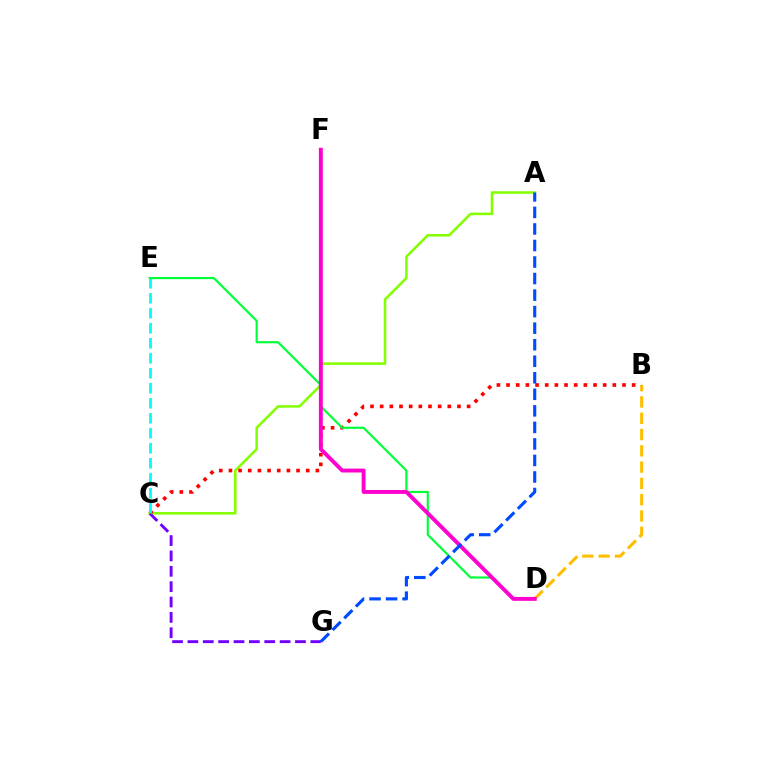{('A', 'C'): [{'color': '#84ff00', 'line_style': 'solid', 'thickness': 1.84}], ('C', 'G'): [{'color': '#7200ff', 'line_style': 'dashed', 'thickness': 2.09}], ('B', 'D'): [{'color': '#ffbd00', 'line_style': 'dashed', 'thickness': 2.21}], ('B', 'C'): [{'color': '#ff0000', 'line_style': 'dotted', 'thickness': 2.62}], ('C', 'E'): [{'color': '#00fff6', 'line_style': 'dashed', 'thickness': 2.04}], ('D', 'E'): [{'color': '#00ff39', 'line_style': 'solid', 'thickness': 1.56}], ('D', 'F'): [{'color': '#ff00cf', 'line_style': 'solid', 'thickness': 2.81}], ('A', 'G'): [{'color': '#004bff', 'line_style': 'dashed', 'thickness': 2.25}]}